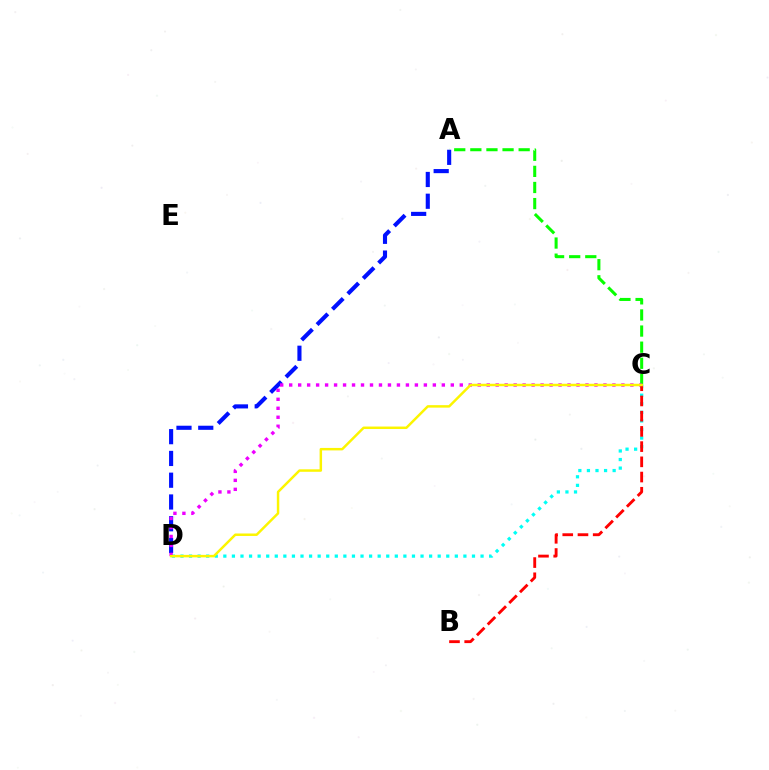{('A', 'D'): [{'color': '#0010ff', 'line_style': 'dashed', 'thickness': 2.96}], ('C', 'D'): [{'color': '#00fff6', 'line_style': 'dotted', 'thickness': 2.33}, {'color': '#ee00ff', 'line_style': 'dotted', 'thickness': 2.44}, {'color': '#fcf500', 'line_style': 'solid', 'thickness': 1.78}], ('A', 'C'): [{'color': '#08ff00', 'line_style': 'dashed', 'thickness': 2.19}], ('B', 'C'): [{'color': '#ff0000', 'line_style': 'dashed', 'thickness': 2.07}]}